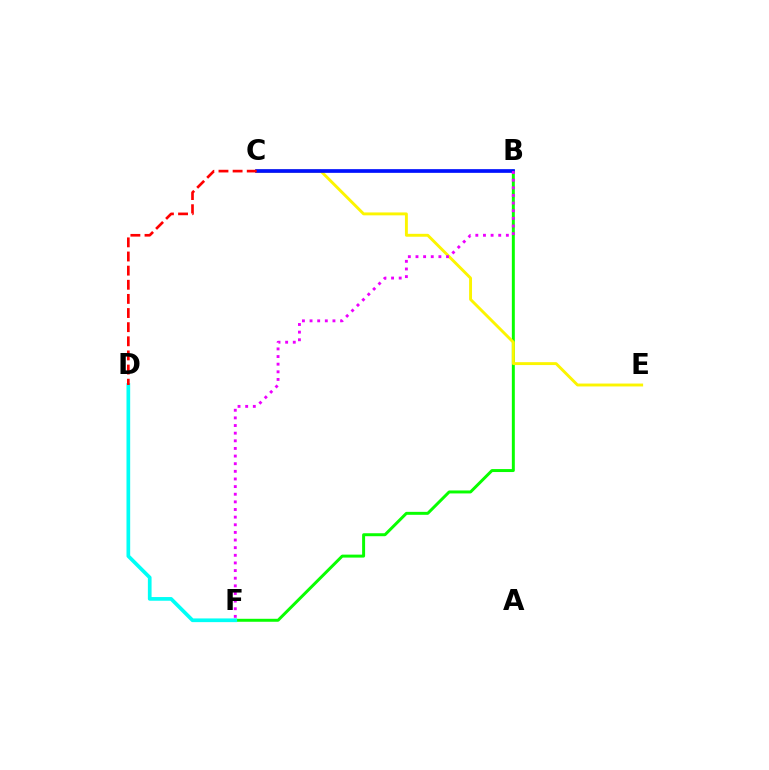{('B', 'F'): [{'color': '#08ff00', 'line_style': 'solid', 'thickness': 2.14}, {'color': '#ee00ff', 'line_style': 'dotted', 'thickness': 2.07}], ('C', 'E'): [{'color': '#fcf500', 'line_style': 'solid', 'thickness': 2.09}], ('B', 'C'): [{'color': '#0010ff', 'line_style': 'solid', 'thickness': 2.66}], ('D', 'F'): [{'color': '#00fff6', 'line_style': 'solid', 'thickness': 2.66}], ('C', 'D'): [{'color': '#ff0000', 'line_style': 'dashed', 'thickness': 1.92}]}